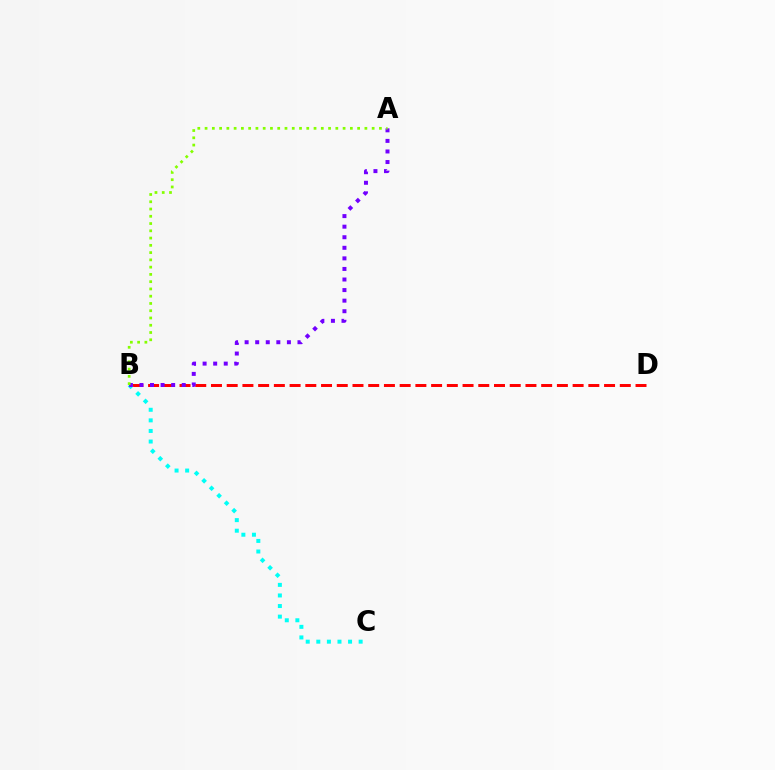{('B', 'D'): [{'color': '#ff0000', 'line_style': 'dashed', 'thickness': 2.14}], ('B', 'C'): [{'color': '#00fff6', 'line_style': 'dotted', 'thickness': 2.88}], ('A', 'B'): [{'color': '#7200ff', 'line_style': 'dotted', 'thickness': 2.87}, {'color': '#84ff00', 'line_style': 'dotted', 'thickness': 1.97}]}